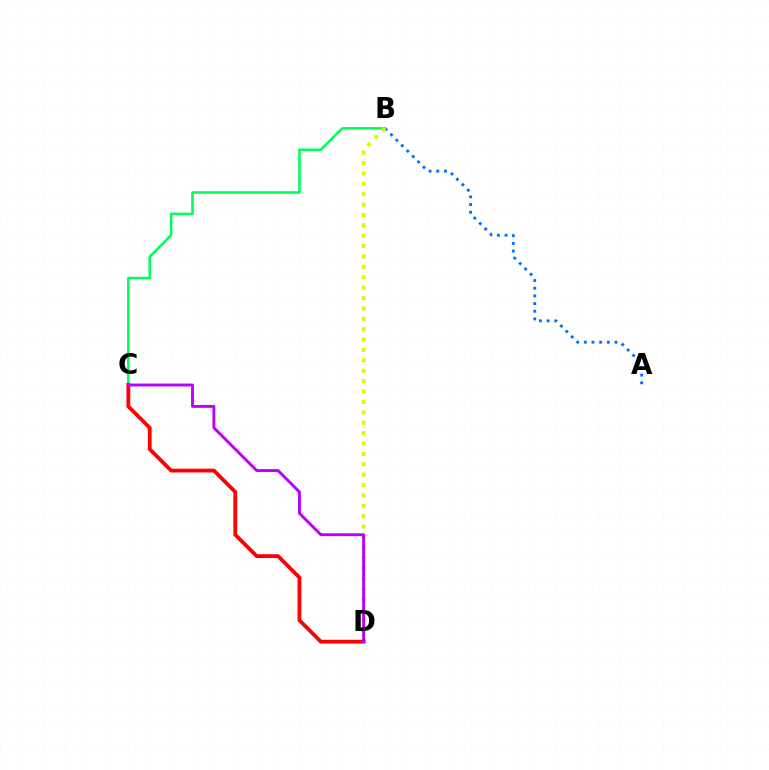{('A', 'B'): [{'color': '#0074ff', 'line_style': 'dotted', 'thickness': 2.08}], ('B', 'C'): [{'color': '#00ff5c', 'line_style': 'solid', 'thickness': 1.85}], ('B', 'D'): [{'color': '#d1ff00', 'line_style': 'dotted', 'thickness': 2.82}], ('C', 'D'): [{'color': '#ff0000', 'line_style': 'solid', 'thickness': 2.72}, {'color': '#b900ff', 'line_style': 'solid', 'thickness': 2.09}]}